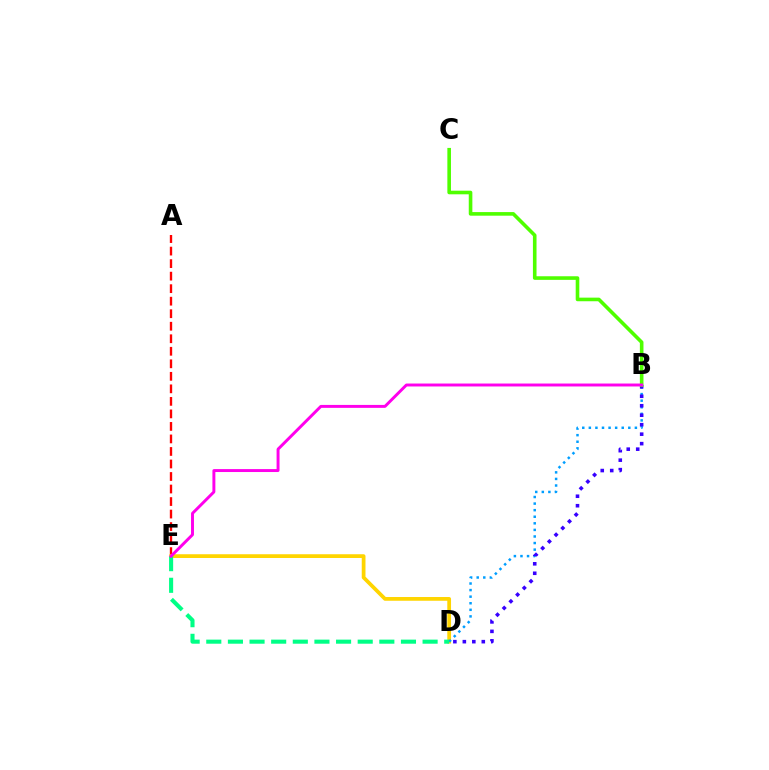{('A', 'E'): [{'color': '#ff0000', 'line_style': 'dashed', 'thickness': 1.7}], ('D', 'E'): [{'color': '#ffd500', 'line_style': 'solid', 'thickness': 2.69}, {'color': '#00ff86', 'line_style': 'dashed', 'thickness': 2.94}], ('B', 'D'): [{'color': '#009eff', 'line_style': 'dotted', 'thickness': 1.79}, {'color': '#3700ff', 'line_style': 'dotted', 'thickness': 2.57}], ('B', 'C'): [{'color': '#4fff00', 'line_style': 'solid', 'thickness': 2.6}], ('B', 'E'): [{'color': '#ff00ed', 'line_style': 'solid', 'thickness': 2.12}]}